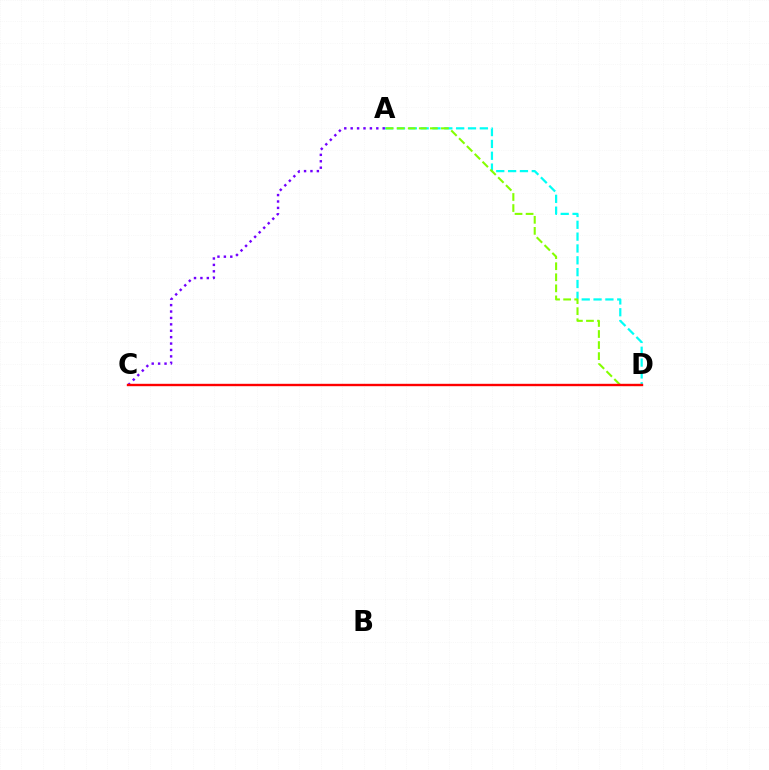{('A', 'D'): [{'color': '#00fff6', 'line_style': 'dashed', 'thickness': 1.61}, {'color': '#84ff00', 'line_style': 'dashed', 'thickness': 1.5}], ('A', 'C'): [{'color': '#7200ff', 'line_style': 'dotted', 'thickness': 1.74}], ('C', 'D'): [{'color': '#ff0000', 'line_style': 'solid', 'thickness': 1.72}]}